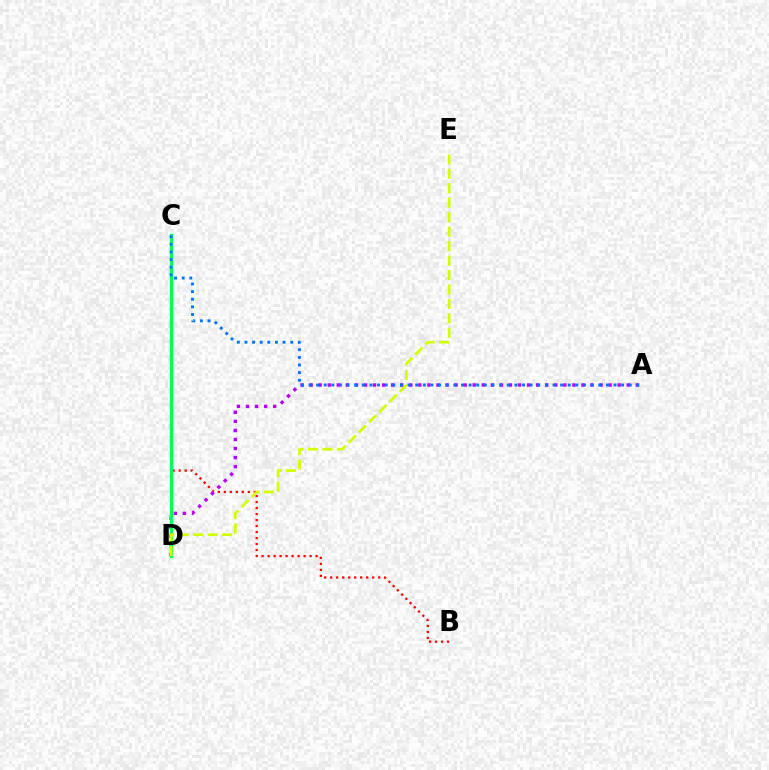{('B', 'C'): [{'color': '#ff0000', 'line_style': 'dotted', 'thickness': 1.63}], ('A', 'D'): [{'color': '#b900ff', 'line_style': 'dotted', 'thickness': 2.46}], ('C', 'D'): [{'color': '#00ff5c', 'line_style': 'solid', 'thickness': 2.41}], ('D', 'E'): [{'color': '#d1ff00', 'line_style': 'dashed', 'thickness': 1.96}], ('A', 'C'): [{'color': '#0074ff', 'line_style': 'dotted', 'thickness': 2.07}]}